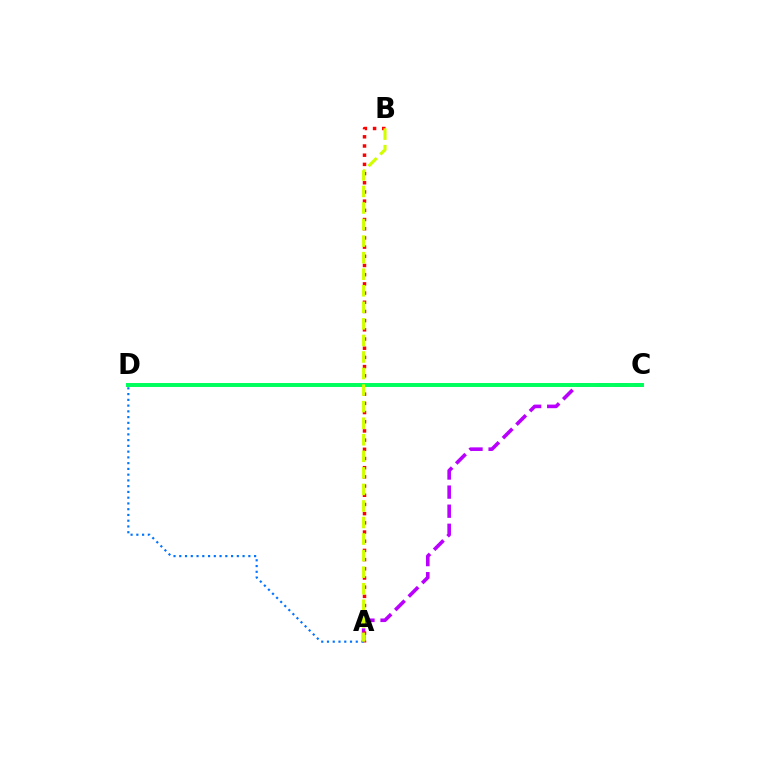{('A', 'C'): [{'color': '#b900ff', 'line_style': 'dashed', 'thickness': 2.59}], ('A', 'B'): [{'color': '#ff0000', 'line_style': 'dotted', 'thickness': 2.5}, {'color': '#d1ff00', 'line_style': 'dashed', 'thickness': 2.25}], ('C', 'D'): [{'color': '#00ff5c', 'line_style': 'solid', 'thickness': 2.85}], ('A', 'D'): [{'color': '#0074ff', 'line_style': 'dotted', 'thickness': 1.56}]}